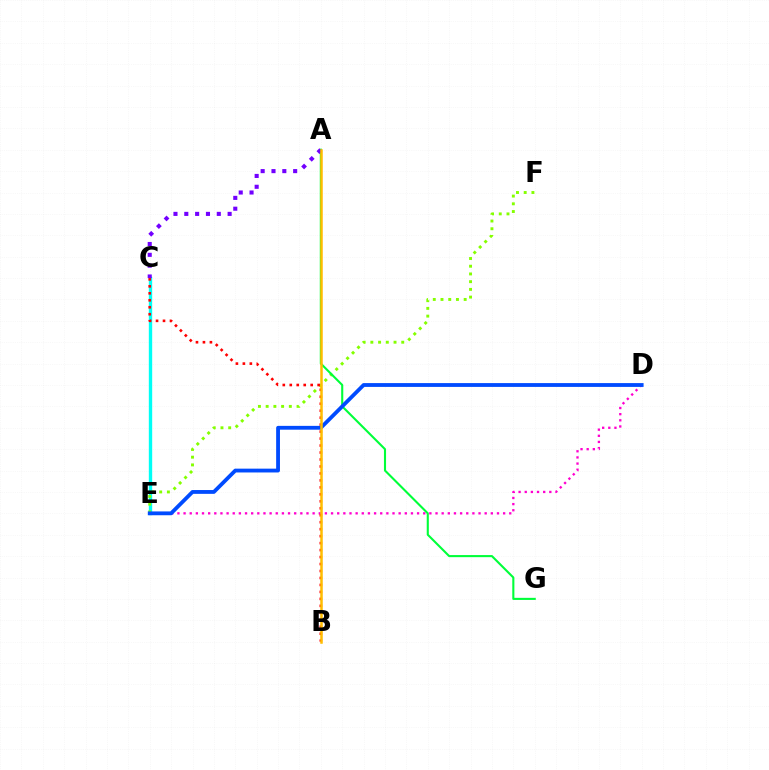{('C', 'E'): [{'color': '#00fff6', 'line_style': 'solid', 'thickness': 2.42}], ('E', 'F'): [{'color': '#84ff00', 'line_style': 'dotted', 'thickness': 2.1}], ('D', 'E'): [{'color': '#ff00cf', 'line_style': 'dotted', 'thickness': 1.67}, {'color': '#004bff', 'line_style': 'solid', 'thickness': 2.75}], ('A', 'G'): [{'color': '#00ff39', 'line_style': 'solid', 'thickness': 1.51}], ('B', 'C'): [{'color': '#ff0000', 'line_style': 'dotted', 'thickness': 1.89}], ('A', 'C'): [{'color': '#7200ff', 'line_style': 'dotted', 'thickness': 2.94}], ('A', 'B'): [{'color': '#ffbd00', 'line_style': 'solid', 'thickness': 1.8}]}